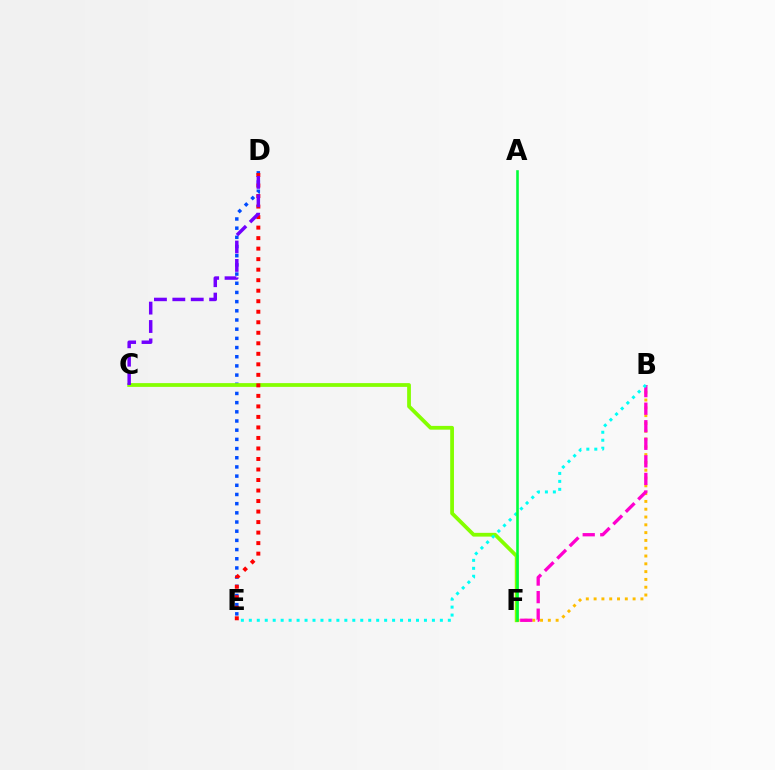{('D', 'E'): [{'color': '#004bff', 'line_style': 'dotted', 'thickness': 2.5}, {'color': '#ff0000', 'line_style': 'dotted', 'thickness': 2.86}], ('C', 'F'): [{'color': '#84ff00', 'line_style': 'solid', 'thickness': 2.71}], ('B', 'F'): [{'color': '#ffbd00', 'line_style': 'dotted', 'thickness': 2.12}, {'color': '#ff00cf', 'line_style': 'dashed', 'thickness': 2.39}], ('B', 'E'): [{'color': '#00fff6', 'line_style': 'dotted', 'thickness': 2.16}], ('A', 'F'): [{'color': '#00ff39', 'line_style': 'solid', 'thickness': 1.87}], ('C', 'D'): [{'color': '#7200ff', 'line_style': 'dashed', 'thickness': 2.5}]}